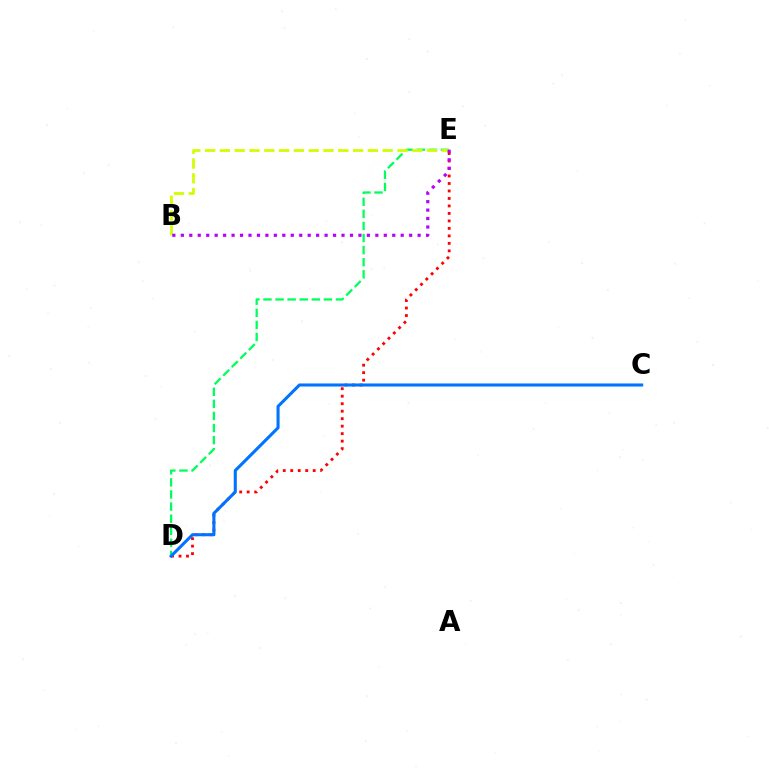{('D', 'E'): [{'color': '#ff0000', 'line_style': 'dotted', 'thickness': 2.03}, {'color': '#00ff5c', 'line_style': 'dashed', 'thickness': 1.64}], ('B', 'E'): [{'color': '#d1ff00', 'line_style': 'dashed', 'thickness': 2.01}, {'color': '#b900ff', 'line_style': 'dotted', 'thickness': 2.3}], ('C', 'D'): [{'color': '#0074ff', 'line_style': 'solid', 'thickness': 2.21}]}